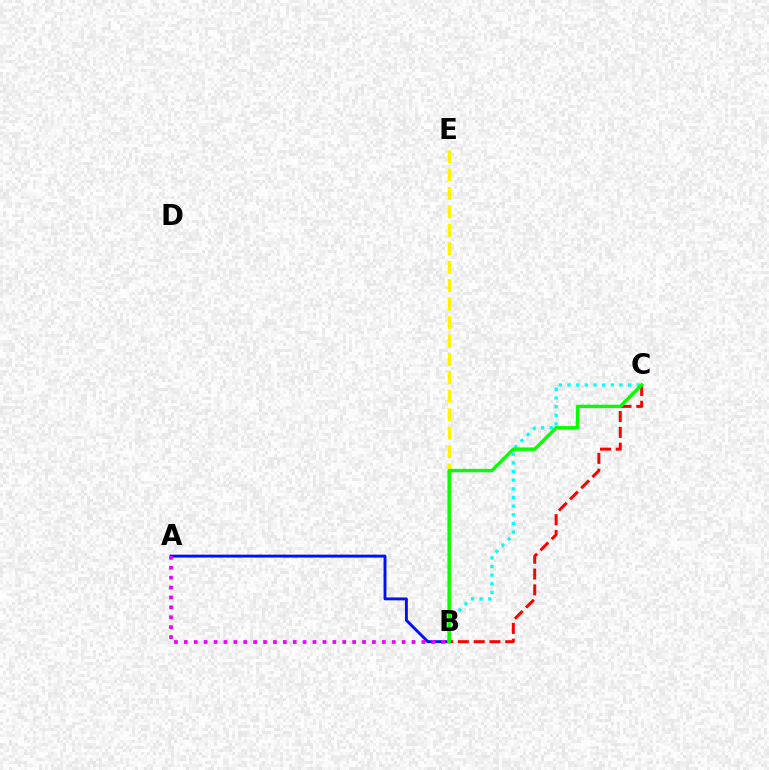{('A', 'B'): [{'color': '#0010ff', 'line_style': 'solid', 'thickness': 2.09}, {'color': '#ee00ff', 'line_style': 'dotted', 'thickness': 2.69}], ('B', 'C'): [{'color': '#00fff6', 'line_style': 'dotted', 'thickness': 2.35}, {'color': '#ff0000', 'line_style': 'dashed', 'thickness': 2.15}, {'color': '#08ff00', 'line_style': 'solid', 'thickness': 2.47}], ('B', 'E'): [{'color': '#fcf500', 'line_style': 'dashed', 'thickness': 2.51}]}